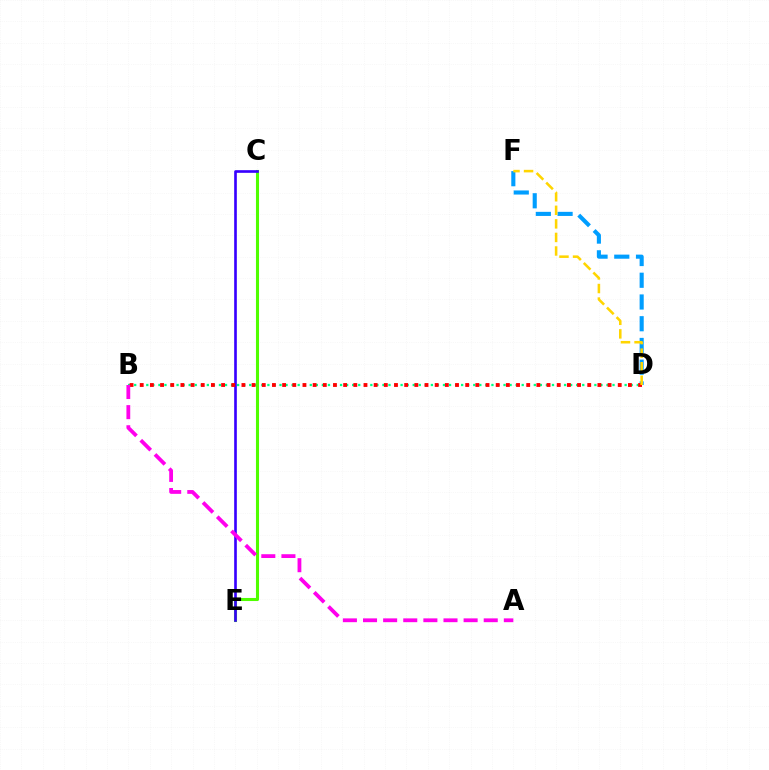{('D', 'F'): [{'color': '#009eff', 'line_style': 'dashed', 'thickness': 2.95}, {'color': '#ffd500', 'line_style': 'dashed', 'thickness': 1.84}], ('B', 'D'): [{'color': '#00ff86', 'line_style': 'dotted', 'thickness': 1.65}, {'color': '#ff0000', 'line_style': 'dotted', 'thickness': 2.76}], ('C', 'E'): [{'color': '#4fff00', 'line_style': 'solid', 'thickness': 2.22}, {'color': '#3700ff', 'line_style': 'solid', 'thickness': 1.91}], ('A', 'B'): [{'color': '#ff00ed', 'line_style': 'dashed', 'thickness': 2.73}]}